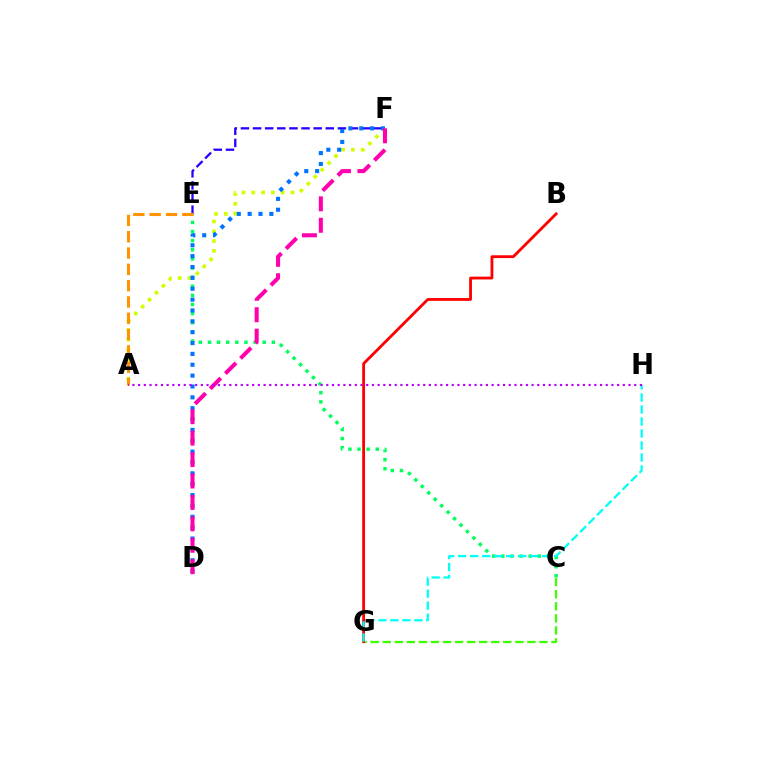{('C', 'E'): [{'color': '#00ff5c', 'line_style': 'dotted', 'thickness': 2.48}], ('A', 'F'): [{'color': '#d1ff00', 'line_style': 'dotted', 'thickness': 2.66}], ('E', 'F'): [{'color': '#2500ff', 'line_style': 'dashed', 'thickness': 1.65}], ('A', 'E'): [{'color': '#ff9400', 'line_style': 'dashed', 'thickness': 2.22}], ('C', 'G'): [{'color': '#3dff00', 'line_style': 'dashed', 'thickness': 1.64}], ('B', 'G'): [{'color': '#ff0000', 'line_style': 'solid', 'thickness': 2.02}], ('D', 'F'): [{'color': '#0074ff', 'line_style': 'dotted', 'thickness': 2.95}, {'color': '#ff00ac', 'line_style': 'dashed', 'thickness': 2.91}], ('G', 'H'): [{'color': '#00fff6', 'line_style': 'dashed', 'thickness': 1.63}], ('A', 'H'): [{'color': '#b900ff', 'line_style': 'dotted', 'thickness': 1.55}]}